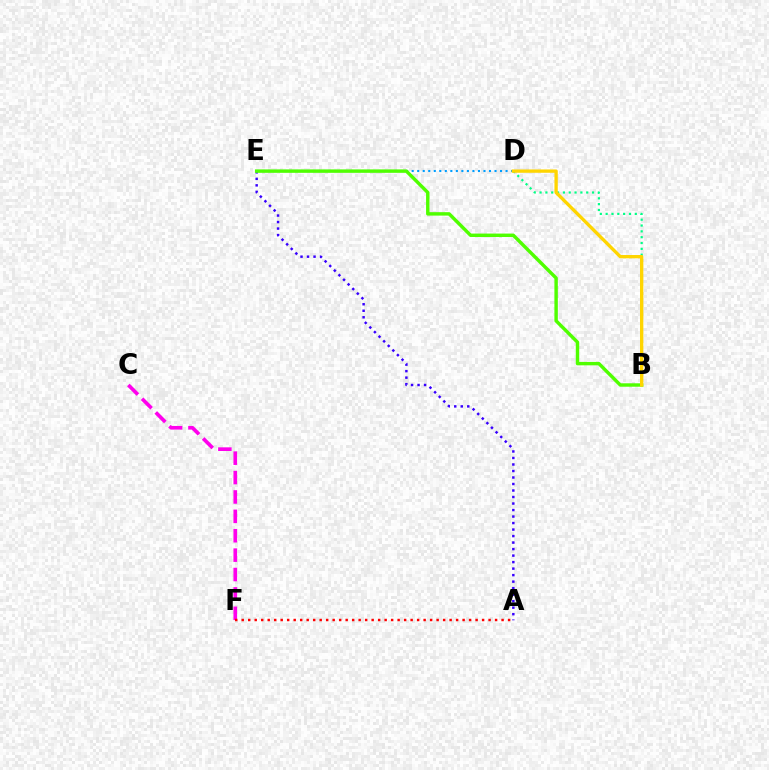{('C', 'F'): [{'color': '#ff00ed', 'line_style': 'dashed', 'thickness': 2.63}], ('B', 'D'): [{'color': '#00ff86', 'line_style': 'dotted', 'thickness': 1.58}, {'color': '#ffd500', 'line_style': 'solid', 'thickness': 2.4}], ('A', 'E'): [{'color': '#3700ff', 'line_style': 'dotted', 'thickness': 1.77}], ('D', 'E'): [{'color': '#009eff', 'line_style': 'dotted', 'thickness': 1.5}], ('A', 'F'): [{'color': '#ff0000', 'line_style': 'dotted', 'thickness': 1.77}], ('B', 'E'): [{'color': '#4fff00', 'line_style': 'solid', 'thickness': 2.47}]}